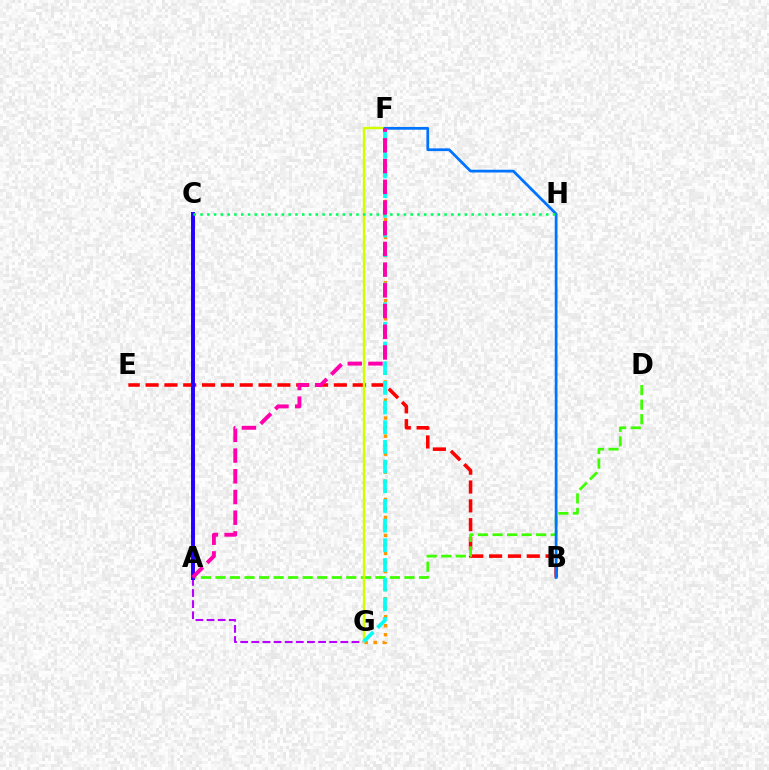{('B', 'E'): [{'color': '#ff0000', 'line_style': 'dashed', 'thickness': 2.56}], ('A', 'D'): [{'color': '#3dff00', 'line_style': 'dashed', 'thickness': 1.98}], ('A', 'G'): [{'color': '#b900ff', 'line_style': 'dashed', 'thickness': 1.51}], ('F', 'G'): [{'color': '#d1ff00', 'line_style': 'solid', 'thickness': 1.76}, {'color': '#ff9400', 'line_style': 'dotted', 'thickness': 2.45}, {'color': '#00fff6', 'line_style': 'dashed', 'thickness': 2.67}], ('B', 'F'): [{'color': '#0074ff', 'line_style': 'solid', 'thickness': 1.98}], ('A', 'C'): [{'color': '#2500ff', 'line_style': 'solid', 'thickness': 2.83}], ('C', 'H'): [{'color': '#00ff5c', 'line_style': 'dotted', 'thickness': 1.84}], ('A', 'F'): [{'color': '#ff00ac', 'line_style': 'dashed', 'thickness': 2.81}]}